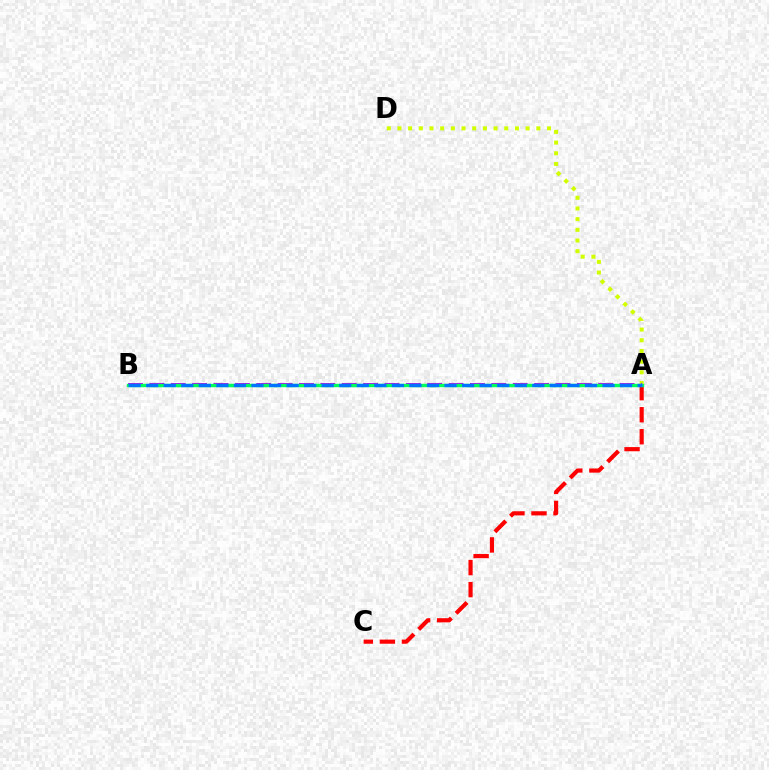{('A', 'C'): [{'color': '#ff0000', 'line_style': 'dashed', 'thickness': 2.99}], ('A', 'D'): [{'color': '#d1ff00', 'line_style': 'dotted', 'thickness': 2.9}], ('A', 'B'): [{'color': '#b900ff', 'line_style': 'dashed', 'thickness': 2.9}, {'color': '#00ff5c', 'line_style': 'solid', 'thickness': 2.44}, {'color': '#0074ff', 'line_style': 'dashed', 'thickness': 2.38}]}